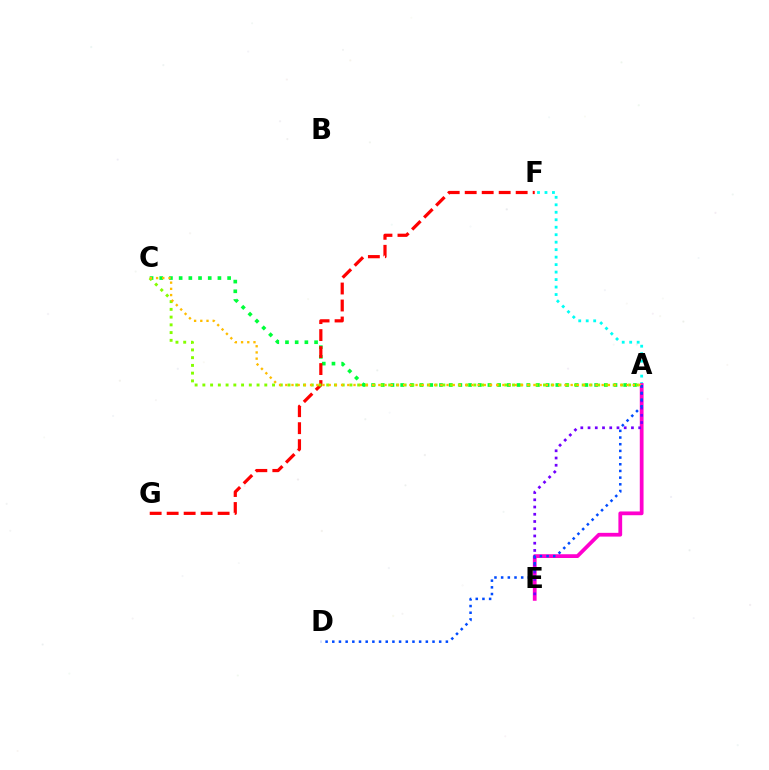{('A', 'F'): [{'color': '#00fff6', 'line_style': 'dotted', 'thickness': 2.03}], ('A', 'C'): [{'color': '#00ff39', 'line_style': 'dotted', 'thickness': 2.63}, {'color': '#84ff00', 'line_style': 'dotted', 'thickness': 2.1}, {'color': '#ffbd00', 'line_style': 'dotted', 'thickness': 1.69}], ('A', 'E'): [{'color': '#ff00cf', 'line_style': 'solid', 'thickness': 2.71}, {'color': '#7200ff', 'line_style': 'dotted', 'thickness': 1.97}], ('F', 'G'): [{'color': '#ff0000', 'line_style': 'dashed', 'thickness': 2.31}], ('A', 'D'): [{'color': '#004bff', 'line_style': 'dotted', 'thickness': 1.82}]}